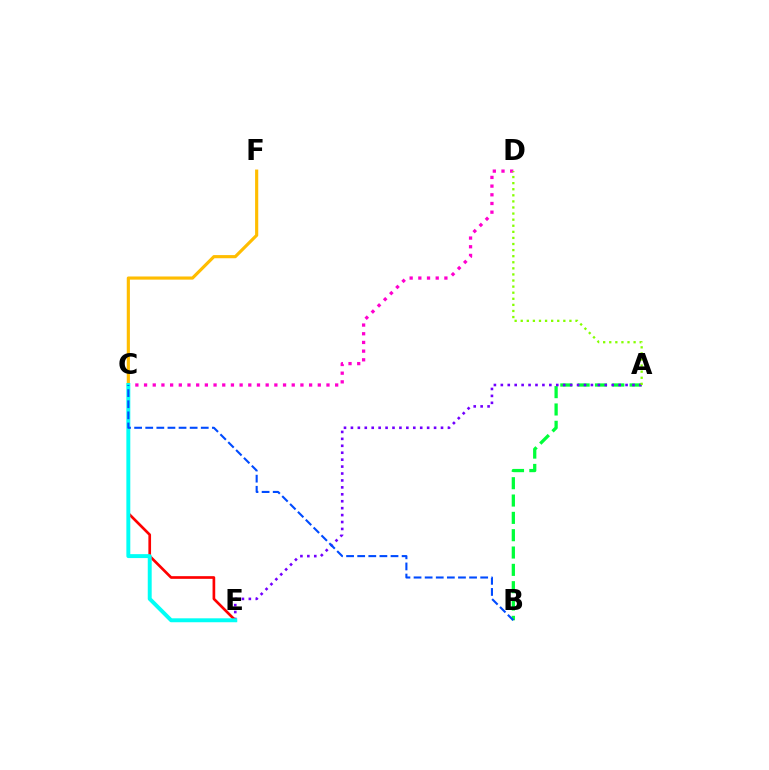{('C', 'F'): [{'color': '#ffbd00', 'line_style': 'solid', 'thickness': 2.27}], ('A', 'B'): [{'color': '#00ff39', 'line_style': 'dashed', 'thickness': 2.35}], ('C', 'D'): [{'color': '#ff00cf', 'line_style': 'dotted', 'thickness': 2.36}], ('A', 'E'): [{'color': '#7200ff', 'line_style': 'dotted', 'thickness': 1.88}], ('A', 'D'): [{'color': '#84ff00', 'line_style': 'dotted', 'thickness': 1.65}], ('C', 'E'): [{'color': '#ff0000', 'line_style': 'solid', 'thickness': 1.92}, {'color': '#00fff6', 'line_style': 'solid', 'thickness': 2.83}], ('B', 'C'): [{'color': '#004bff', 'line_style': 'dashed', 'thickness': 1.51}]}